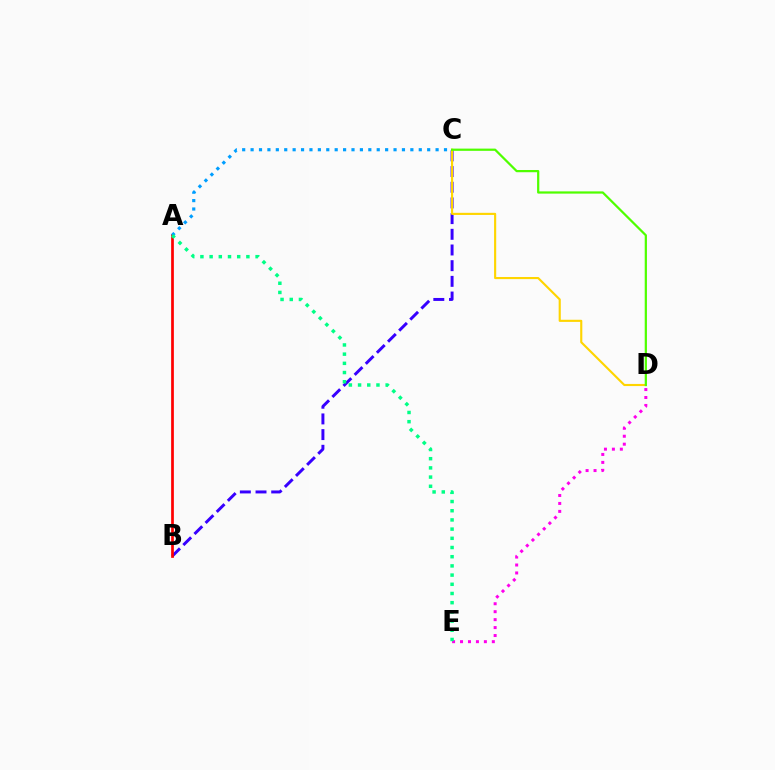{('D', 'E'): [{'color': '#ff00ed', 'line_style': 'dotted', 'thickness': 2.16}], ('B', 'C'): [{'color': '#3700ff', 'line_style': 'dashed', 'thickness': 2.13}], ('C', 'D'): [{'color': '#ffd500', 'line_style': 'solid', 'thickness': 1.54}, {'color': '#4fff00', 'line_style': 'solid', 'thickness': 1.61}], ('A', 'B'): [{'color': '#ff0000', 'line_style': 'solid', 'thickness': 1.96}], ('A', 'C'): [{'color': '#009eff', 'line_style': 'dotted', 'thickness': 2.28}], ('A', 'E'): [{'color': '#00ff86', 'line_style': 'dotted', 'thickness': 2.5}]}